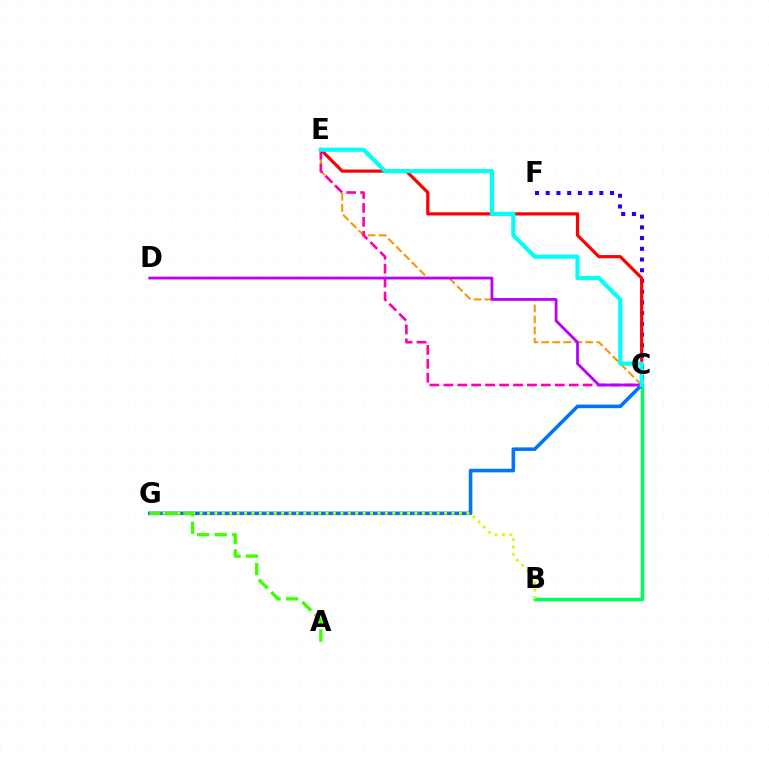{('B', 'C'): [{'color': '#00ff5c', 'line_style': 'solid', 'thickness': 2.51}], ('C', 'E'): [{'color': '#ff9400', 'line_style': 'dashed', 'thickness': 1.5}, {'color': '#ff00ac', 'line_style': 'dashed', 'thickness': 1.89}, {'color': '#ff0000', 'line_style': 'solid', 'thickness': 2.29}, {'color': '#00fff6', 'line_style': 'solid', 'thickness': 3.0}], ('C', 'G'): [{'color': '#0074ff', 'line_style': 'solid', 'thickness': 2.57}], ('B', 'G'): [{'color': '#d1ff00', 'line_style': 'dotted', 'thickness': 2.01}], ('A', 'G'): [{'color': '#3dff00', 'line_style': 'dashed', 'thickness': 2.39}], ('C', 'F'): [{'color': '#2500ff', 'line_style': 'dotted', 'thickness': 2.91}], ('C', 'D'): [{'color': '#b900ff', 'line_style': 'solid', 'thickness': 2.01}]}